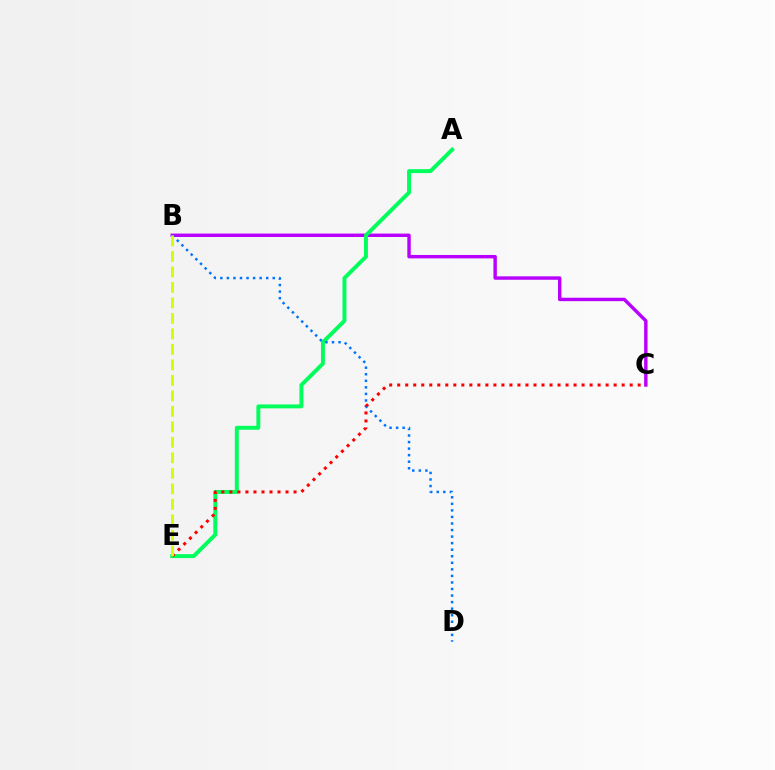{('B', 'C'): [{'color': '#b900ff', 'line_style': 'solid', 'thickness': 2.46}], ('A', 'E'): [{'color': '#00ff5c', 'line_style': 'solid', 'thickness': 2.83}], ('B', 'D'): [{'color': '#0074ff', 'line_style': 'dotted', 'thickness': 1.78}], ('C', 'E'): [{'color': '#ff0000', 'line_style': 'dotted', 'thickness': 2.18}], ('B', 'E'): [{'color': '#d1ff00', 'line_style': 'dashed', 'thickness': 2.11}]}